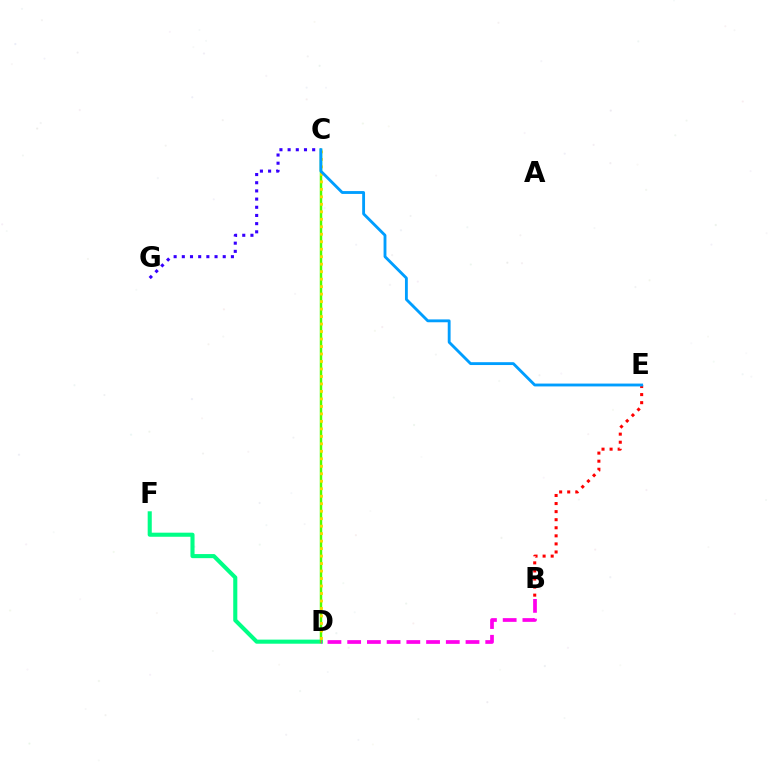{('C', 'G'): [{'color': '#3700ff', 'line_style': 'dotted', 'thickness': 2.22}], ('D', 'F'): [{'color': '#00ff86', 'line_style': 'solid', 'thickness': 2.94}], ('C', 'D'): [{'color': '#4fff00', 'line_style': 'solid', 'thickness': 1.78}, {'color': '#ffd500', 'line_style': 'dotted', 'thickness': 2.03}], ('B', 'D'): [{'color': '#ff00ed', 'line_style': 'dashed', 'thickness': 2.68}], ('B', 'E'): [{'color': '#ff0000', 'line_style': 'dotted', 'thickness': 2.19}], ('C', 'E'): [{'color': '#009eff', 'line_style': 'solid', 'thickness': 2.05}]}